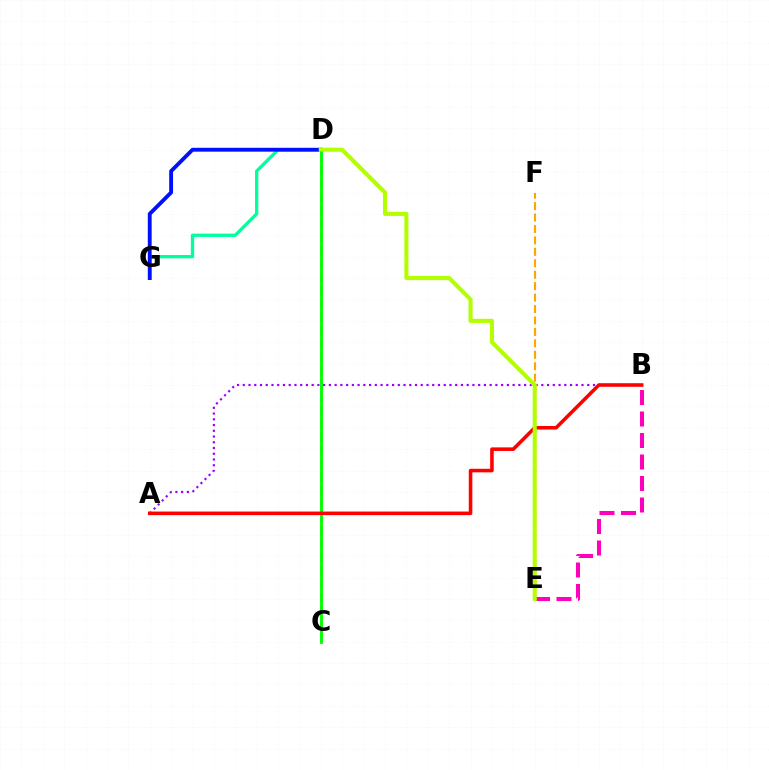{('E', 'F'): [{'color': '#ffa500', 'line_style': 'dashed', 'thickness': 1.55}], ('A', 'B'): [{'color': '#9b00ff', 'line_style': 'dotted', 'thickness': 1.56}, {'color': '#ff0000', 'line_style': 'solid', 'thickness': 2.57}], ('C', 'D'): [{'color': '#00b5ff', 'line_style': 'dashed', 'thickness': 1.81}, {'color': '#08ff00', 'line_style': 'solid', 'thickness': 2.08}], ('B', 'E'): [{'color': '#ff00bd', 'line_style': 'dashed', 'thickness': 2.92}], ('D', 'G'): [{'color': '#00ff9d', 'line_style': 'solid', 'thickness': 2.37}, {'color': '#0010ff', 'line_style': 'solid', 'thickness': 2.78}], ('D', 'E'): [{'color': '#b3ff00', 'line_style': 'solid', 'thickness': 2.95}]}